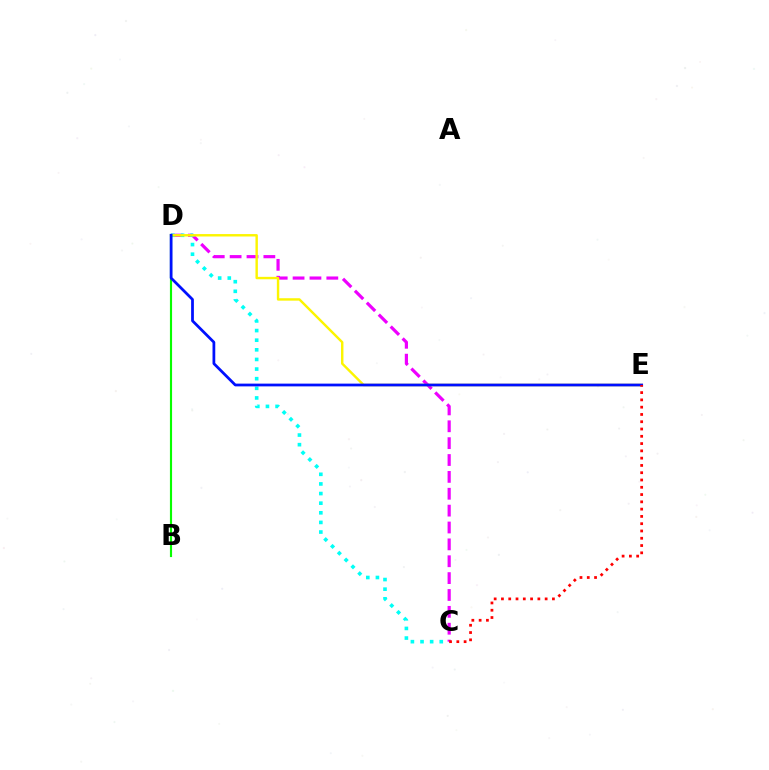{('C', 'D'): [{'color': '#ee00ff', 'line_style': 'dashed', 'thickness': 2.29}, {'color': '#00fff6', 'line_style': 'dotted', 'thickness': 2.61}], ('D', 'E'): [{'color': '#fcf500', 'line_style': 'solid', 'thickness': 1.74}, {'color': '#0010ff', 'line_style': 'solid', 'thickness': 1.98}], ('B', 'D'): [{'color': '#08ff00', 'line_style': 'solid', 'thickness': 1.55}], ('C', 'E'): [{'color': '#ff0000', 'line_style': 'dotted', 'thickness': 1.98}]}